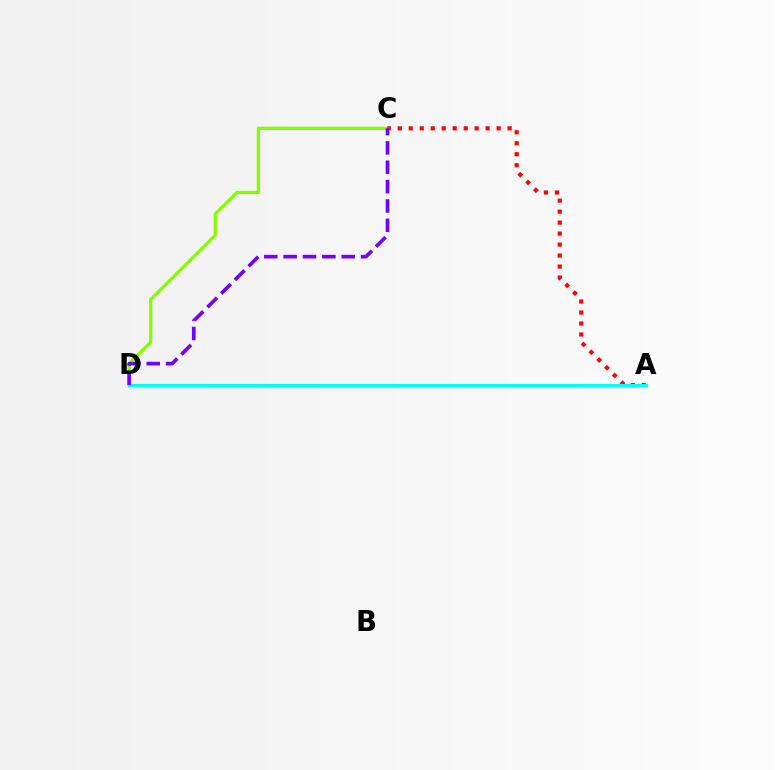{('C', 'D'): [{'color': '#84ff00', 'line_style': 'solid', 'thickness': 2.34}, {'color': '#7200ff', 'line_style': 'dashed', 'thickness': 2.63}], ('A', 'C'): [{'color': '#ff0000', 'line_style': 'dotted', 'thickness': 2.98}], ('A', 'D'): [{'color': '#00fff6', 'line_style': 'solid', 'thickness': 2.25}]}